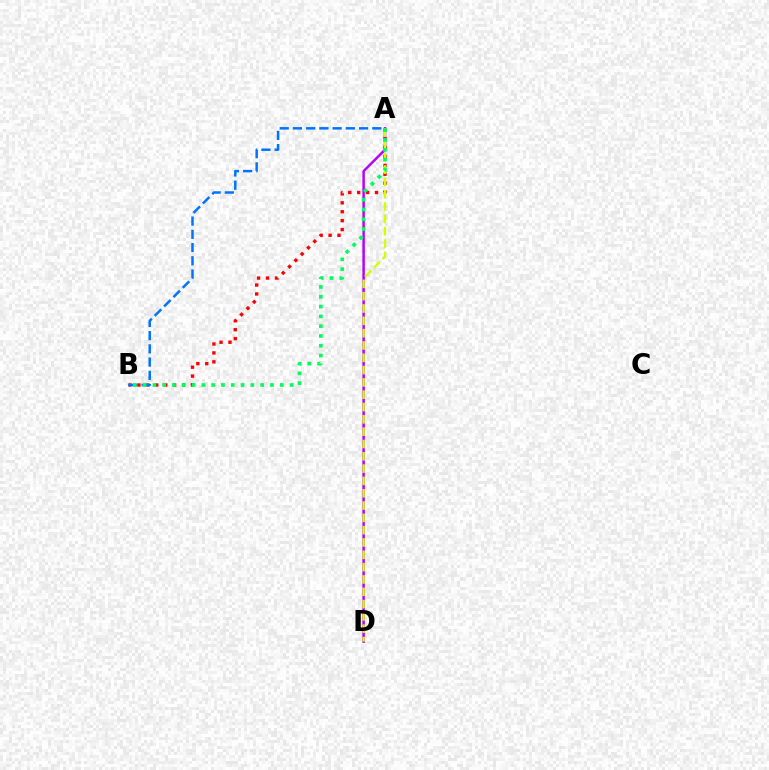{('A', 'B'): [{'color': '#ff0000', 'line_style': 'dotted', 'thickness': 2.42}, {'color': '#0074ff', 'line_style': 'dashed', 'thickness': 1.8}, {'color': '#00ff5c', 'line_style': 'dotted', 'thickness': 2.66}], ('A', 'D'): [{'color': '#b900ff', 'line_style': 'solid', 'thickness': 1.79}, {'color': '#d1ff00', 'line_style': 'dashed', 'thickness': 1.67}]}